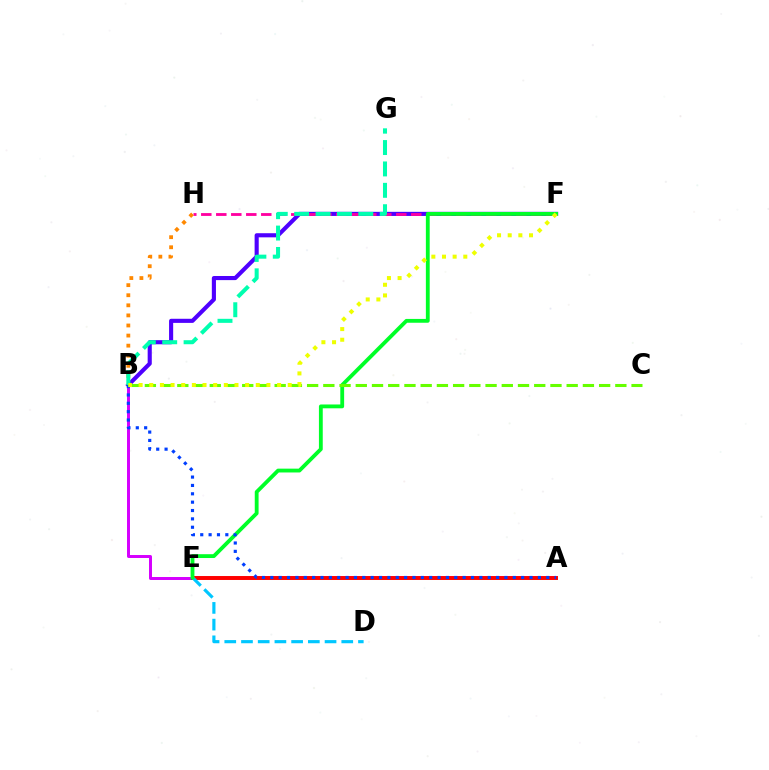{('B', 'F'): [{'color': '#4f00ff', 'line_style': 'solid', 'thickness': 2.96}, {'color': '#eeff00', 'line_style': 'dotted', 'thickness': 2.89}], ('F', 'H'): [{'color': '#ff00a0', 'line_style': 'dashed', 'thickness': 2.04}], ('B', 'E'): [{'color': '#d600ff', 'line_style': 'solid', 'thickness': 2.14}], ('A', 'E'): [{'color': '#ff0000', 'line_style': 'solid', 'thickness': 2.84}], ('B', 'H'): [{'color': '#ff8800', 'line_style': 'dotted', 'thickness': 2.74}], ('D', 'E'): [{'color': '#00c7ff', 'line_style': 'dashed', 'thickness': 2.27}], ('E', 'F'): [{'color': '#00ff27', 'line_style': 'solid', 'thickness': 2.75}], ('B', 'G'): [{'color': '#00ffaf', 'line_style': 'dashed', 'thickness': 2.9}], ('A', 'B'): [{'color': '#003fff', 'line_style': 'dotted', 'thickness': 2.27}], ('B', 'C'): [{'color': '#66ff00', 'line_style': 'dashed', 'thickness': 2.2}]}